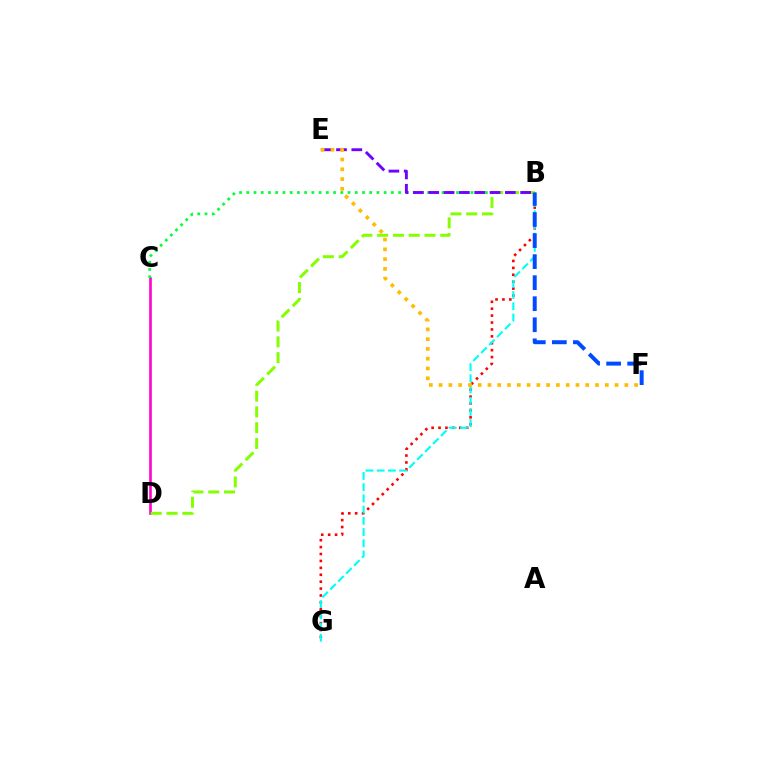{('C', 'D'): [{'color': '#ff00cf', 'line_style': 'solid', 'thickness': 1.88}], ('B', 'G'): [{'color': '#ff0000', 'line_style': 'dotted', 'thickness': 1.88}, {'color': '#00fff6', 'line_style': 'dashed', 'thickness': 1.52}], ('B', 'C'): [{'color': '#00ff39', 'line_style': 'dotted', 'thickness': 1.96}], ('B', 'D'): [{'color': '#84ff00', 'line_style': 'dashed', 'thickness': 2.14}], ('B', 'E'): [{'color': '#7200ff', 'line_style': 'dashed', 'thickness': 2.08}], ('B', 'F'): [{'color': '#004bff', 'line_style': 'dashed', 'thickness': 2.86}], ('E', 'F'): [{'color': '#ffbd00', 'line_style': 'dotted', 'thickness': 2.66}]}